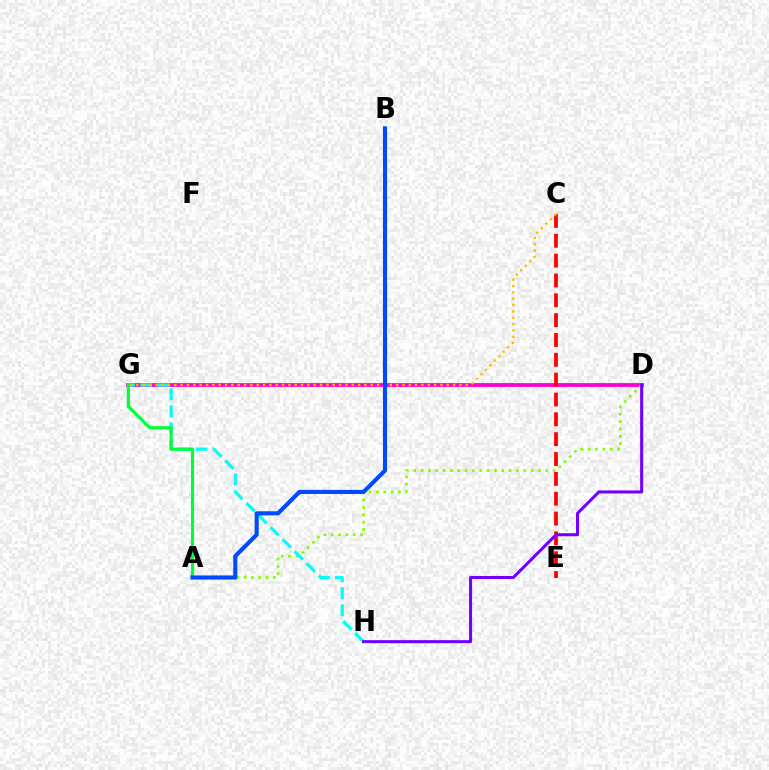{('D', 'G'): [{'color': '#ff00cf', 'line_style': 'solid', 'thickness': 2.73}], ('C', 'E'): [{'color': '#ff0000', 'line_style': 'dashed', 'thickness': 2.7}], ('A', 'D'): [{'color': '#84ff00', 'line_style': 'dotted', 'thickness': 1.99}], ('G', 'H'): [{'color': '#00fff6', 'line_style': 'dashed', 'thickness': 2.32}], ('C', 'G'): [{'color': '#ffbd00', 'line_style': 'dotted', 'thickness': 1.72}], ('A', 'G'): [{'color': '#00ff39', 'line_style': 'solid', 'thickness': 2.27}], ('D', 'H'): [{'color': '#7200ff', 'line_style': 'solid', 'thickness': 2.2}], ('A', 'B'): [{'color': '#004bff', 'line_style': 'solid', 'thickness': 2.96}]}